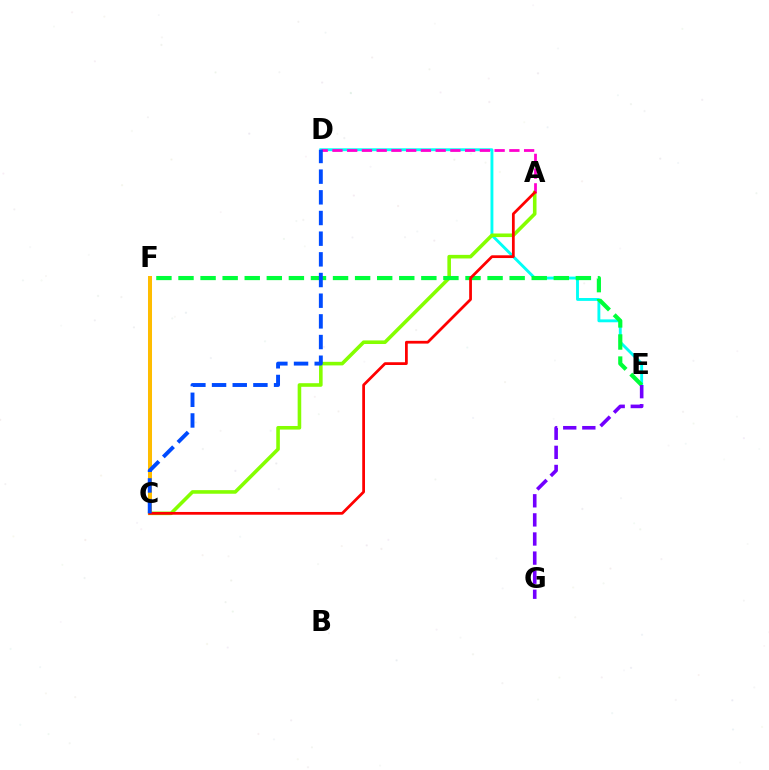{('D', 'E'): [{'color': '#00fff6', 'line_style': 'solid', 'thickness': 2.07}], ('A', 'C'): [{'color': '#84ff00', 'line_style': 'solid', 'thickness': 2.59}, {'color': '#ff0000', 'line_style': 'solid', 'thickness': 1.98}], ('C', 'F'): [{'color': '#ffbd00', 'line_style': 'solid', 'thickness': 2.89}], ('E', 'F'): [{'color': '#00ff39', 'line_style': 'dashed', 'thickness': 3.0}], ('A', 'D'): [{'color': '#ff00cf', 'line_style': 'dashed', 'thickness': 2.0}], ('C', 'D'): [{'color': '#004bff', 'line_style': 'dashed', 'thickness': 2.81}], ('E', 'G'): [{'color': '#7200ff', 'line_style': 'dashed', 'thickness': 2.59}]}